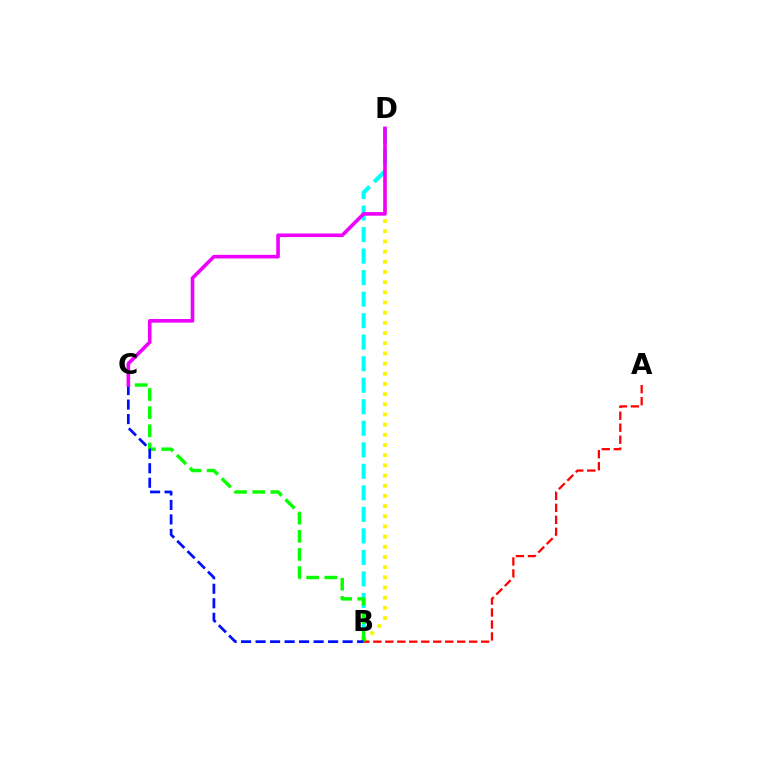{('B', 'D'): [{'color': '#fcf500', 'line_style': 'dotted', 'thickness': 2.77}, {'color': '#00fff6', 'line_style': 'dashed', 'thickness': 2.92}], ('A', 'B'): [{'color': '#ff0000', 'line_style': 'dashed', 'thickness': 1.63}], ('B', 'C'): [{'color': '#08ff00', 'line_style': 'dashed', 'thickness': 2.46}, {'color': '#0010ff', 'line_style': 'dashed', 'thickness': 1.97}], ('C', 'D'): [{'color': '#ee00ff', 'line_style': 'solid', 'thickness': 2.6}]}